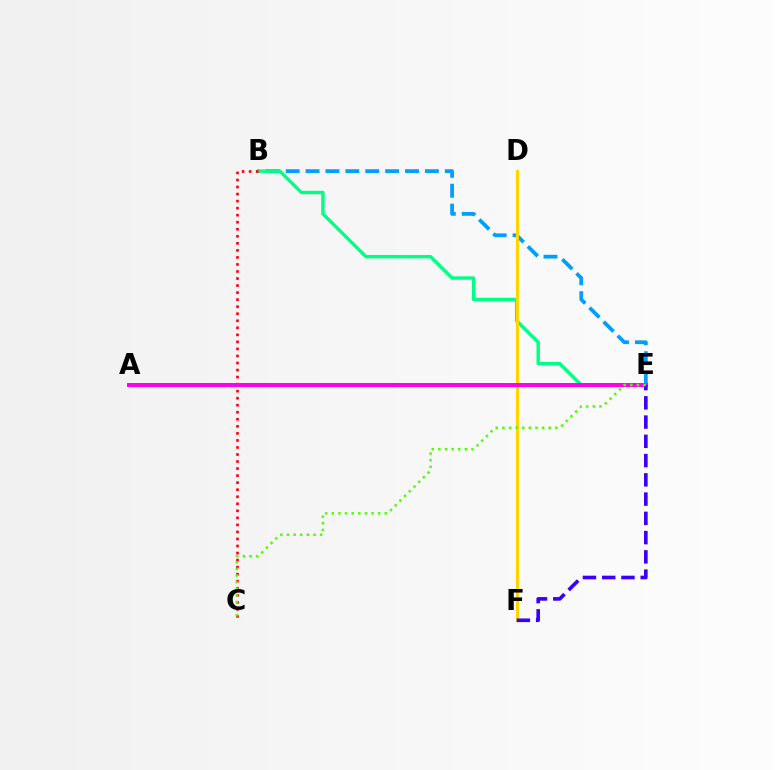{('B', 'E'): [{'color': '#009eff', 'line_style': 'dashed', 'thickness': 2.7}, {'color': '#00ff86', 'line_style': 'solid', 'thickness': 2.44}], ('D', 'F'): [{'color': '#ffd500', 'line_style': 'solid', 'thickness': 2.25}], ('B', 'C'): [{'color': '#ff0000', 'line_style': 'dotted', 'thickness': 1.91}], ('A', 'E'): [{'color': '#ff00ed', 'line_style': 'solid', 'thickness': 2.86}], ('E', 'F'): [{'color': '#3700ff', 'line_style': 'dashed', 'thickness': 2.62}], ('C', 'E'): [{'color': '#4fff00', 'line_style': 'dotted', 'thickness': 1.8}]}